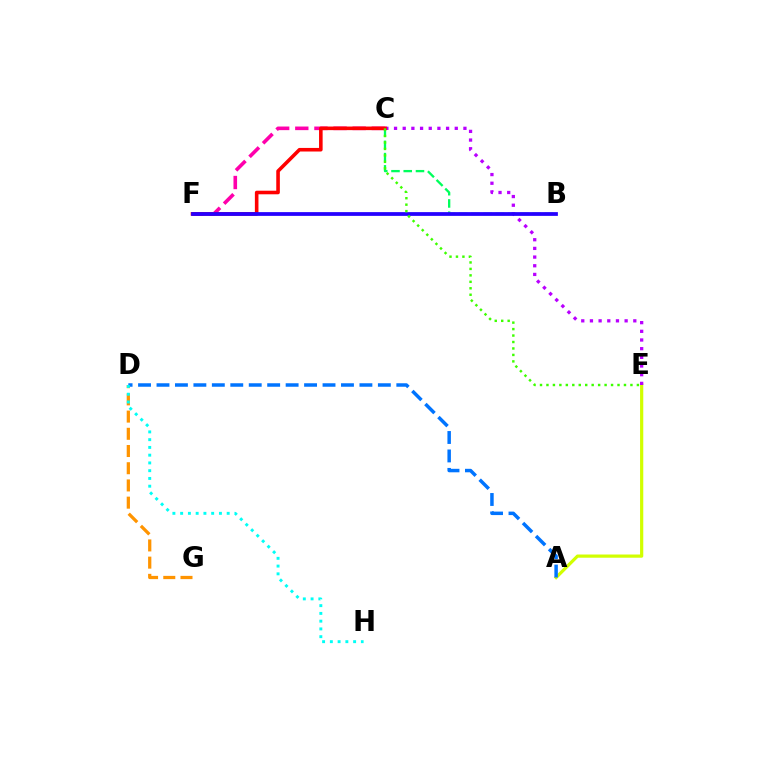{('A', 'E'): [{'color': '#d1ff00', 'line_style': 'solid', 'thickness': 2.31}], ('D', 'G'): [{'color': '#ff9400', 'line_style': 'dashed', 'thickness': 2.34}], ('B', 'C'): [{'color': '#00ff5c', 'line_style': 'dashed', 'thickness': 1.66}], ('A', 'D'): [{'color': '#0074ff', 'line_style': 'dashed', 'thickness': 2.51}], ('C', 'F'): [{'color': '#ff00ac', 'line_style': 'dashed', 'thickness': 2.6}, {'color': '#ff0000', 'line_style': 'solid', 'thickness': 2.58}], ('C', 'E'): [{'color': '#b900ff', 'line_style': 'dotted', 'thickness': 2.36}, {'color': '#3dff00', 'line_style': 'dotted', 'thickness': 1.75}], ('D', 'H'): [{'color': '#00fff6', 'line_style': 'dotted', 'thickness': 2.11}], ('B', 'F'): [{'color': '#2500ff', 'line_style': 'solid', 'thickness': 2.71}]}